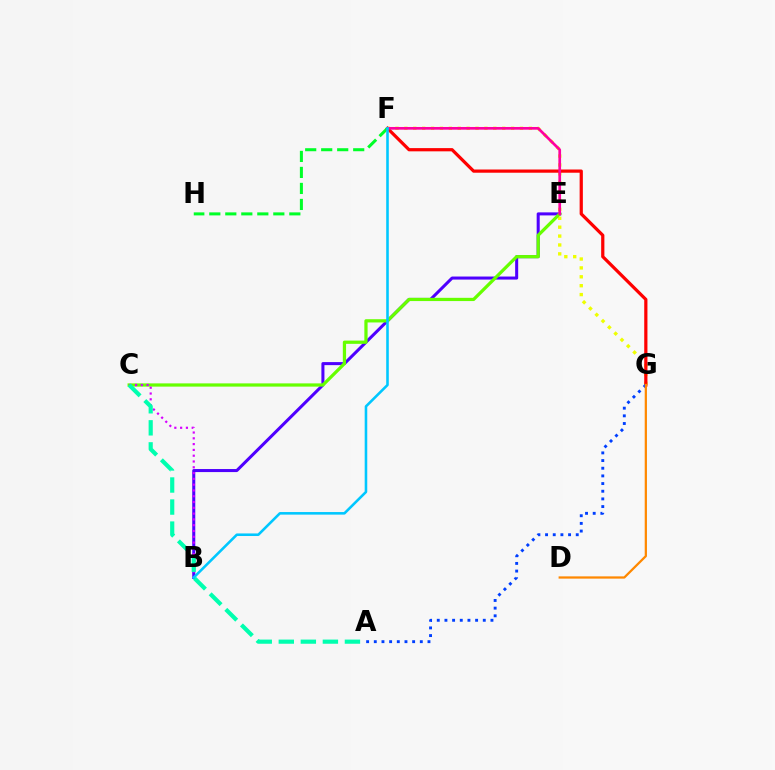{('F', 'G'): [{'color': '#eeff00', 'line_style': 'dotted', 'thickness': 2.42}, {'color': '#ff0000', 'line_style': 'solid', 'thickness': 2.32}], ('B', 'E'): [{'color': '#4f00ff', 'line_style': 'solid', 'thickness': 2.19}], ('C', 'E'): [{'color': '#66ff00', 'line_style': 'solid', 'thickness': 2.33}], ('A', 'G'): [{'color': '#003fff', 'line_style': 'dotted', 'thickness': 2.08}], ('E', 'F'): [{'color': '#ff00a0', 'line_style': 'solid', 'thickness': 1.95}], ('B', 'C'): [{'color': '#d600ff', 'line_style': 'dotted', 'thickness': 1.57}], ('F', 'H'): [{'color': '#00ff27', 'line_style': 'dashed', 'thickness': 2.17}], ('A', 'C'): [{'color': '#00ffaf', 'line_style': 'dashed', 'thickness': 2.99}], ('D', 'G'): [{'color': '#ff8800', 'line_style': 'solid', 'thickness': 1.62}], ('B', 'F'): [{'color': '#00c7ff', 'line_style': 'solid', 'thickness': 1.85}]}